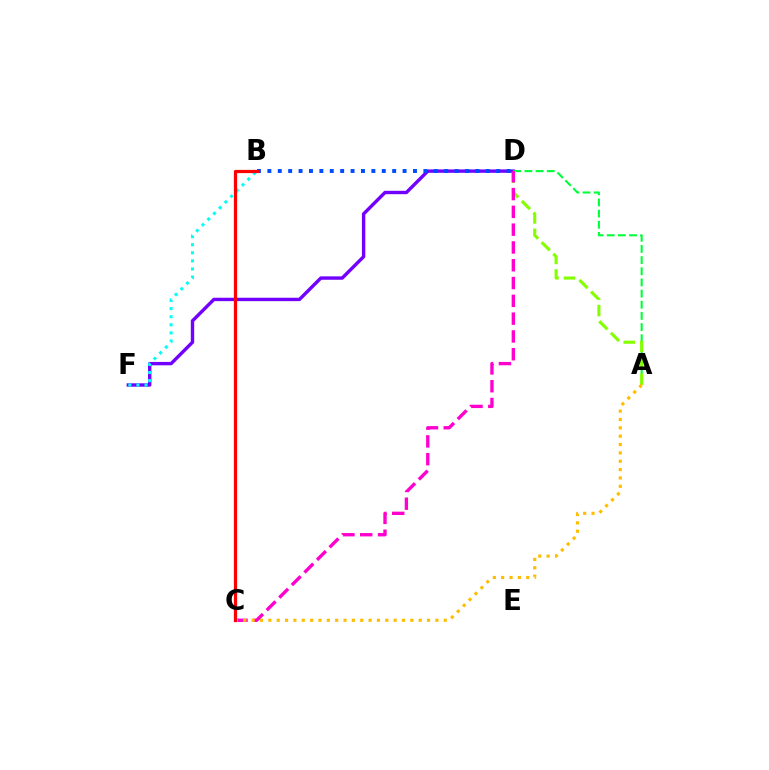{('D', 'F'): [{'color': '#7200ff', 'line_style': 'solid', 'thickness': 2.44}], ('B', 'F'): [{'color': '#00fff6', 'line_style': 'dotted', 'thickness': 2.2}], ('A', 'D'): [{'color': '#00ff39', 'line_style': 'dashed', 'thickness': 1.52}, {'color': '#84ff00', 'line_style': 'dashed', 'thickness': 2.24}], ('B', 'D'): [{'color': '#004bff', 'line_style': 'dotted', 'thickness': 2.83}], ('C', 'D'): [{'color': '#ff00cf', 'line_style': 'dashed', 'thickness': 2.42}], ('A', 'C'): [{'color': '#ffbd00', 'line_style': 'dotted', 'thickness': 2.27}], ('B', 'C'): [{'color': '#ff0000', 'line_style': 'solid', 'thickness': 2.32}]}